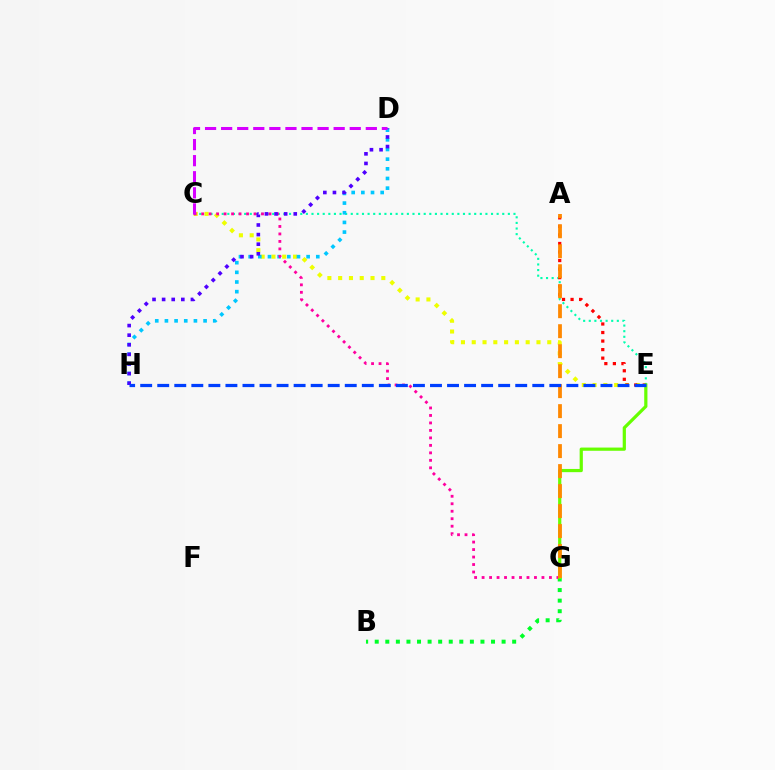{('C', 'E'): [{'color': '#00ffaf', 'line_style': 'dotted', 'thickness': 1.52}, {'color': '#eeff00', 'line_style': 'dotted', 'thickness': 2.93}], ('B', 'G'): [{'color': '#00ff27', 'line_style': 'dotted', 'thickness': 2.87}], ('A', 'E'): [{'color': '#ff0000', 'line_style': 'dotted', 'thickness': 2.32}], ('D', 'H'): [{'color': '#00c7ff', 'line_style': 'dotted', 'thickness': 2.63}, {'color': '#4f00ff', 'line_style': 'dotted', 'thickness': 2.61}], ('C', 'G'): [{'color': '#ff00a0', 'line_style': 'dotted', 'thickness': 2.03}], ('C', 'D'): [{'color': '#d600ff', 'line_style': 'dashed', 'thickness': 2.18}], ('E', 'G'): [{'color': '#66ff00', 'line_style': 'solid', 'thickness': 2.31}], ('A', 'G'): [{'color': '#ff8800', 'line_style': 'dashed', 'thickness': 2.72}], ('E', 'H'): [{'color': '#003fff', 'line_style': 'dashed', 'thickness': 2.32}]}